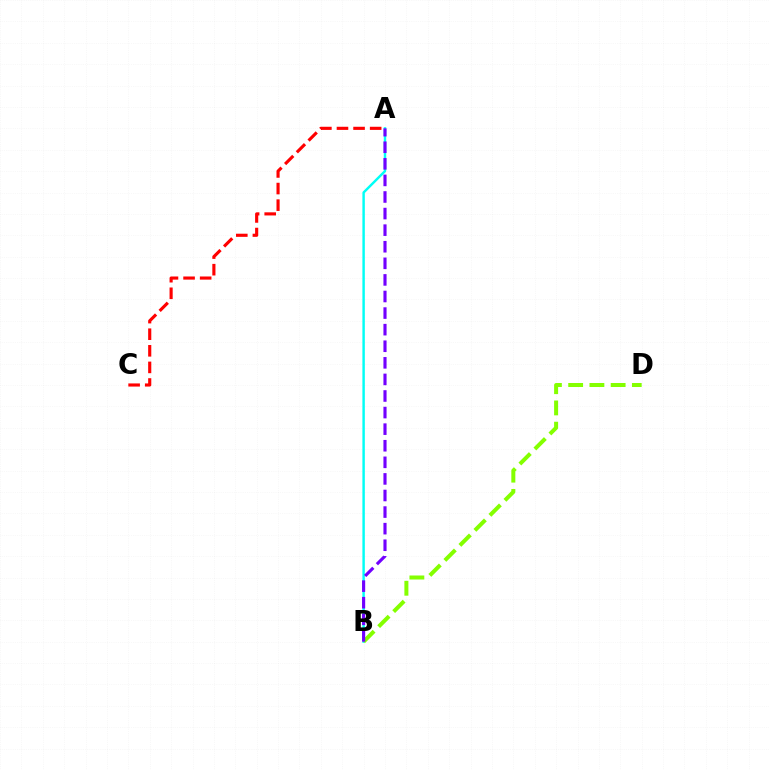{('A', 'B'): [{'color': '#00fff6', 'line_style': 'solid', 'thickness': 1.75}, {'color': '#7200ff', 'line_style': 'dashed', 'thickness': 2.25}], ('B', 'D'): [{'color': '#84ff00', 'line_style': 'dashed', 'thickness': 2.89}], ('A', 'C'): [{'color': '#ff0000', 'line_style': 'dashed', 'thickness': 2.25}]}